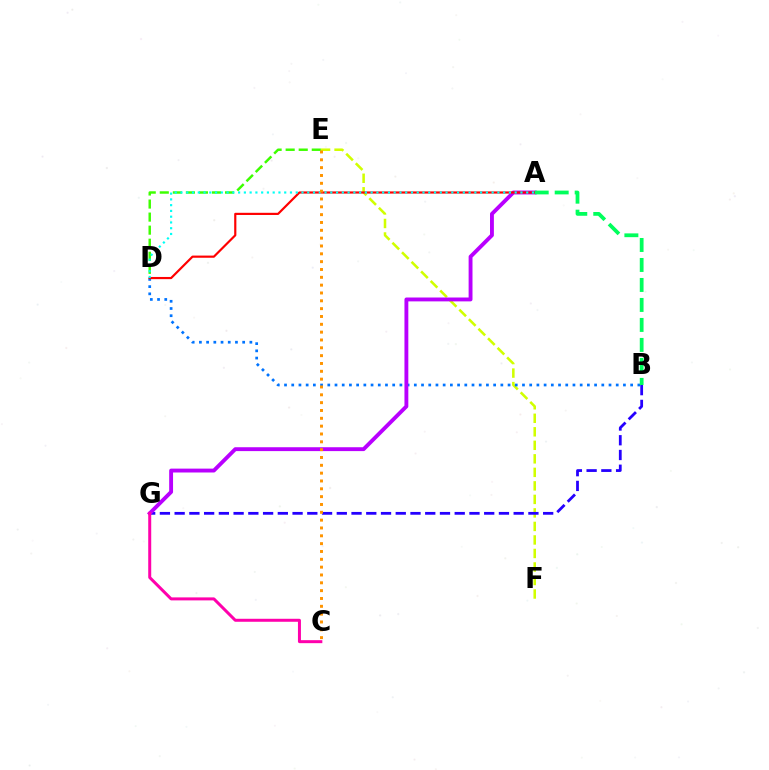{('E', 'F'): [{'color': '#d1ff00', 'line_style': 'dashed', 'thickness': 1.84}], ('D', 'E'): [{'color': '#3dff00', 'line_style': 'dashed', 'thickness': 1.77}], ('B', 'G'): [{'color': '#2500ff', 'line_style': 'dashed', 'thickness': 2.0}], ('B', 'D'): [{'color': '#0074ff', 'line_style': 'dotted', 'thickness': 1.96}], ('A', 'G'): [{'color': '#b900ff', 'line_style': 'solid', 'thickness': 2.79}], ('A', 'D'): [{'color': '#ff0000', 'line_style': 'solid', 'thickness': 1.57}, {'color': '#00fff6', 'line_style': 'dotted', 'thickness': 1.57}], ('C', 'E'): [{'color': '#ff9400', 'line_style': 'dotted', 'thickness': 2.13}], ('C', 'G'): [{'color': '#ff00ac', 'line_style': 'solid', 'thickness': 2.16}], ('A', 'B'): [{'color': '#00ff5c', 'line_style': 'dashed', 'thickness': 2.72}]}